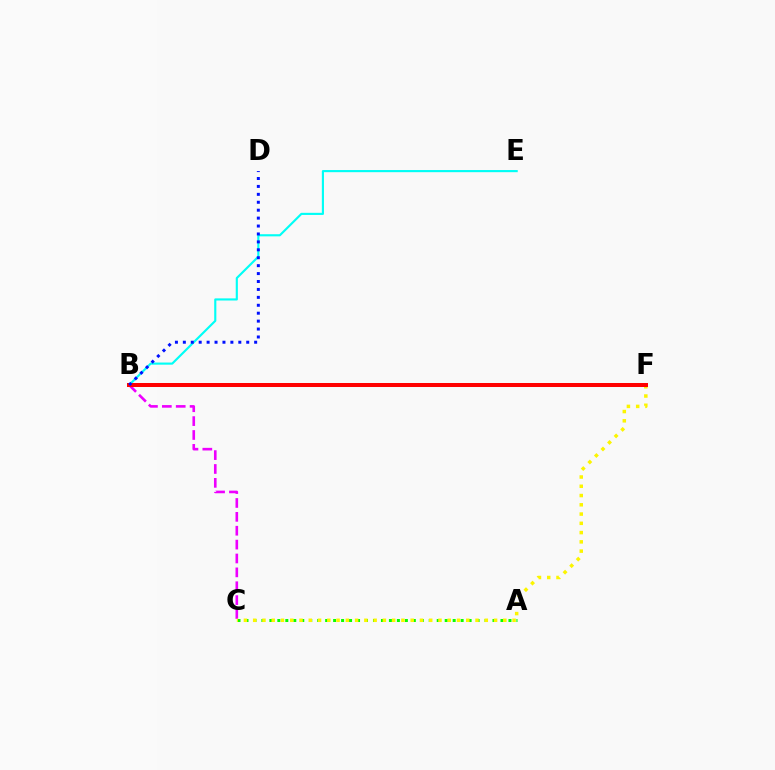{('B', 'E'): [{'color': '#00fff6', 'line_style': 'solid', 'thickness': 1.54}], ('B', 'C'): [{'color': '#ee00ff', 'line_style': 'dashed', 'thickness': 1.89}], ('A', 'C'): [{'color': '#08ff00', 'line_style': 'dotted', 'thickness': 2.17}], ('C', 'F'): [{'color': '#fcf500', 'line_style': 'dotted', 'thickness': 2.52}], ('B', 'F'): [{'color': '#ff0000', 'line_style': 'solid', 'thickness': 2.89}], ('B', 'D'): [{'color': '#0010ff', 'line_style': 'dotted', 'thickness': 2.15}]}